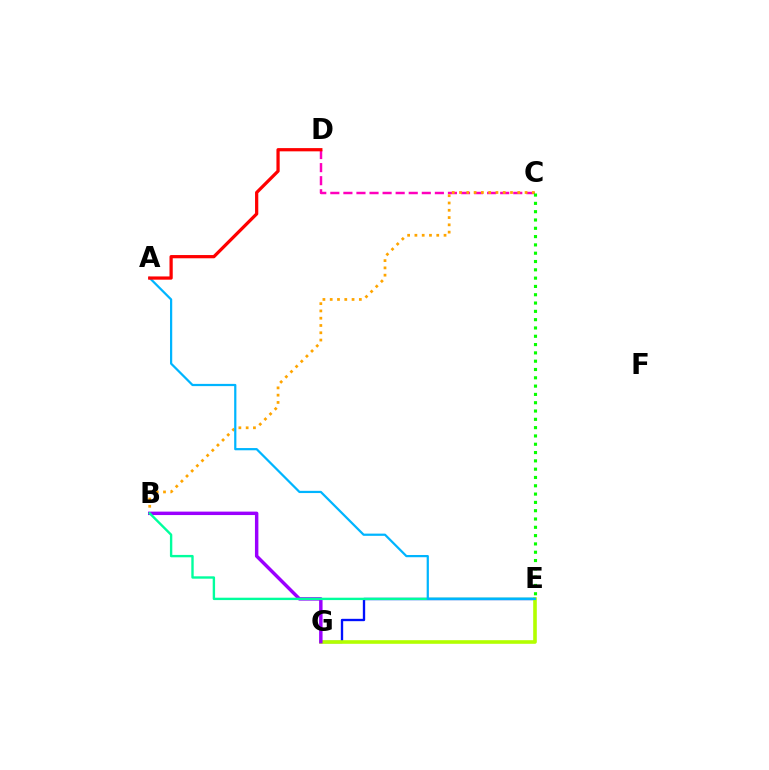{('E', 'G'): [{'color': '#0010ff', 'line_style': 'solid', 'thickness': 1.69}, {'color': '#b3ff00', 'line_style': 'solid', 'thickness': 2.6}], ('C', 'D'): [{'color': '#ff00bd', 'line_style': 'dashed', 'thickness': 1.78}], ('B', 'C'): [{'color': '#ffa500', 'line_style': 'dotted', 'thickness': 1.98}], ('B', 'G'): [{'color': '#9b00ff', 'line_style': 'solid', 'thickness': 2.48}], ('B', 'E'): [{'color': '#00ff9d', 'line_style': 'solid', 'thickness': 1.71}], ('A', 'E'): [{'color': '#00b5ff', 'line_style': 'solid', 'thickness': 1.6}], ('A', 'D'): [{'color': '#ff0000', 'line_style': 'solid', 'thickness': 2.33}], ('C', 'E'): [{'color': '#08ff00', 'line_style': 'dotted', 'thickness': 2.26}]}